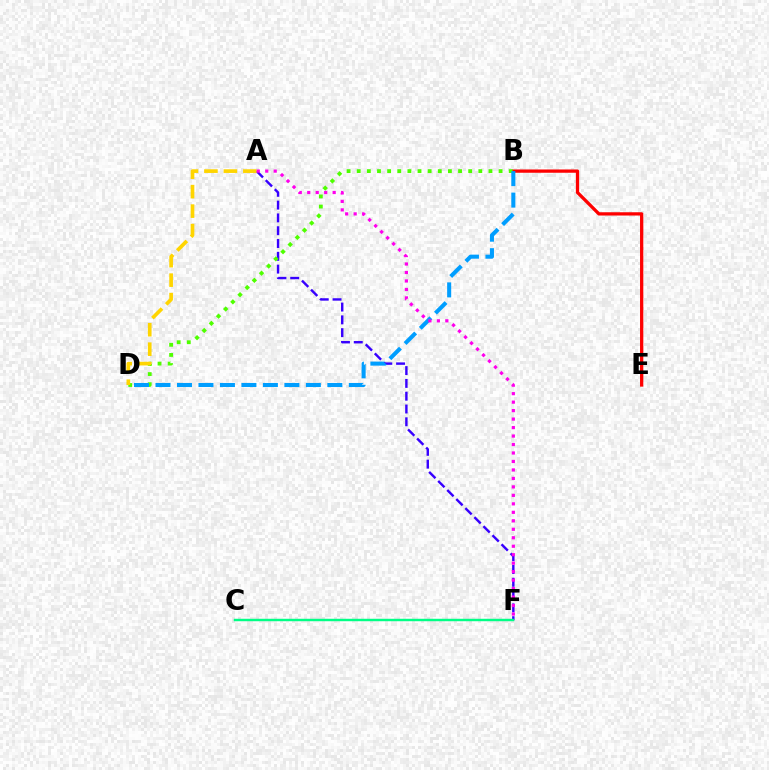{('B', 'E'): [{'color': '#ff0000', 'line_style': 'solid', 'thickness': 2.36}], ('A', 'F'): [{'color': '#3700ff', 'line_style': 'dashed', 'thickness': 1.74}, {'color': '#ff00ed', 'line_style': 'dotted', 'thickness': 2.3}], ('B', 'D'): [{'color': '#4fff00', 'line_style': 'dotted', 'thickness': 2.75}, {'color': '#009eff', 'line_style': 'dashed', 'thickness': 2.92}], ('C', 'F'): [{'color': '#00ff86', 'line_style': 'solid', 'thickness': 1.76}], ('A', 'D'): [{'color': '#ffd500', 'line_style': 'dashed', 'thickness': 2.65}]}